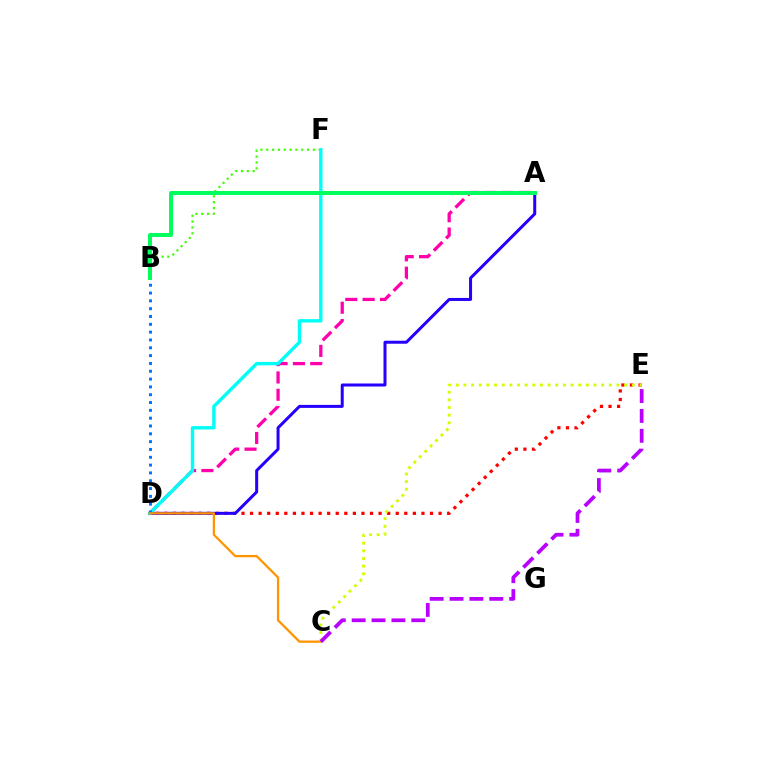{('B', 'F'): [{'color': '#3dff00', 'line_style': 'dotted', 'thickness': 1.58}], ('D', 'E'): [{'color': '#ff0000', 'line_style': 'dotted', 'thickness': 2.33}], ('A', 'D'): [{'color': '#ff00ac', 'line_style': 'dashed', 'thickness': 2.36}, {'color': '#2500ff', 'line_style': 'solid', 'thickness': 2.17}], ('D', 'F'): [{'color': '#00fff6', 'line_style': 'solid', 'thickness': 2.44}], ('B', 'D'): [{'color': '#0074ff', 'line_style': 'dotted', 'thickness': 2.12}], ('C', 'D'): [{'color': '#ff9400', 'line_style': 'solid', 'thickness': 1.64}], ('A', 'B'): [{'color': '#00ff5c', 'line_style': 'solid', 'thickness': 2.87}], ('C', 'E'): [{'color': '#d1ff00', 'line_style': 'dotted', 'thickness': 2.08}, {'color': '#b900ff', 'line_style': 'dashed', 'thickness': 2.7}]}